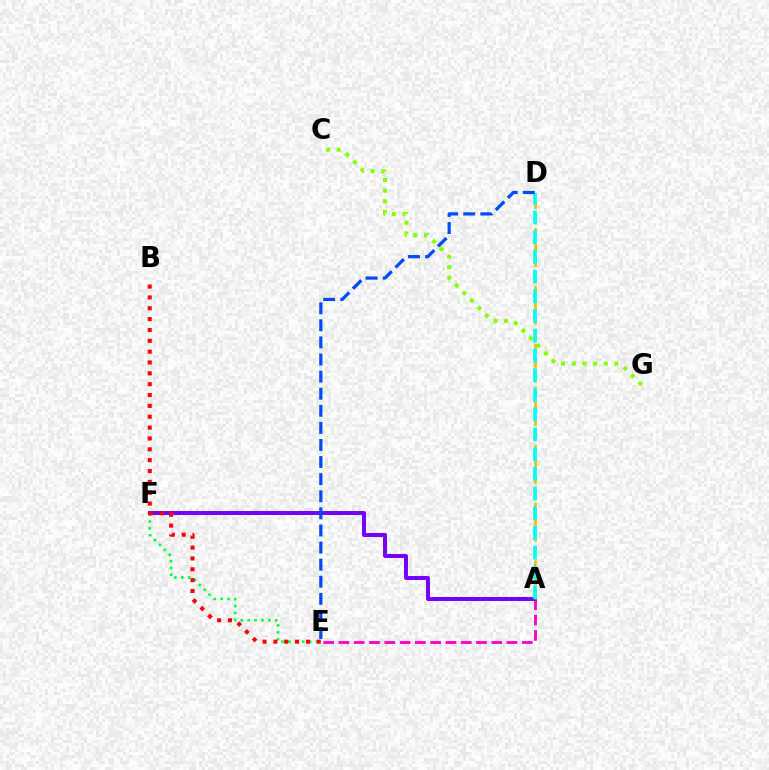{('A', 'E'): [{'color': '#ff00cf', 'line_style': 'dashed', 'thickness': 2.08}], ('A', 'F'): [{'color': '#7200ff', 'line_style': 'solid', 'thickness': 2.85}], ('C', 'G'): [{'color': '#84ff00', 'line_style': 'dotted', 'thickness': 2.9}], ('A', 'D'): [{'color': '#ffbd00', 'line_style': 'dashed', 'thickness': 1.96}, {'color': '#00fff6', 'line_style': 'dashed', 'thickness': 2.68}], ('E', 'F'): [{'color': '#00ff39', 'line_style': 'dotted', 'thickness': 1.88}], ('B', 'E'): [{'color': '#ff0000', 'line_style': 'dotted', 'thickness': 2.95}], ('D', 'E'): [{'color': '#004bff', 'line_style': 'dashed', 'thickness': 2.32}]}